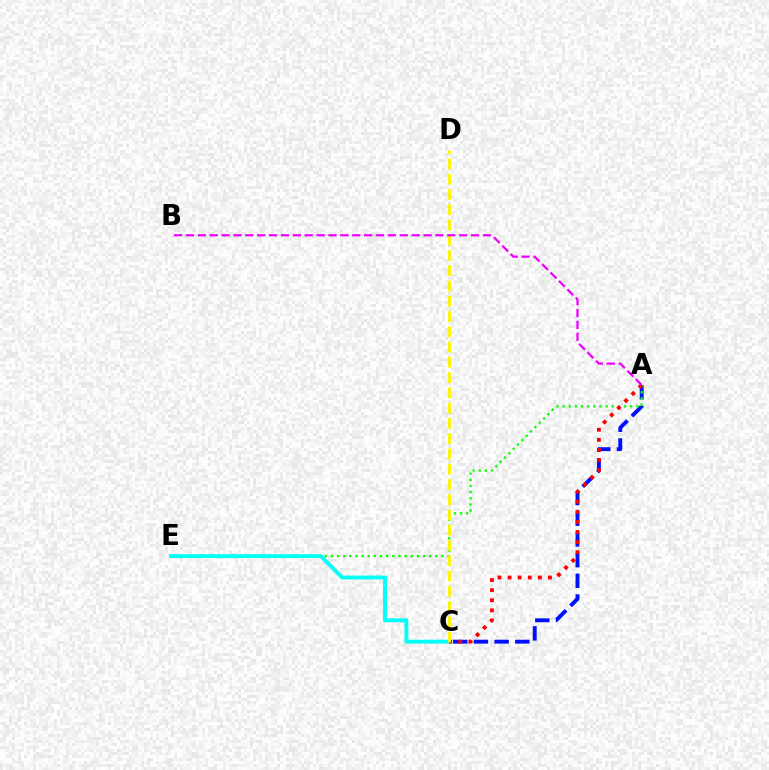{('A', 'C'): [{'color': '#0010ff', 'line_style': 'dashed', 'thickness': 2.81}, {'color': '#ff0000', 'line_style': 'dotted', 'thickness': 2.74}], ('A', 'E'): [{'color': '#08ff00', 'line_style': 'dotted', 'thickness': 1.67}], ('C', 'E'): [{'color': '#00fff6', 'line_style': 'solid', 'thickness': 2.78}], ('C', 'D'): [{'color': '#fcf500', 'line_style': 'dashed', 'thickness': 2.07}], ('A', 'B'): [{'color': '#ee00ff', 'line_style': 'dashed', 'thickness': 1.61}]}